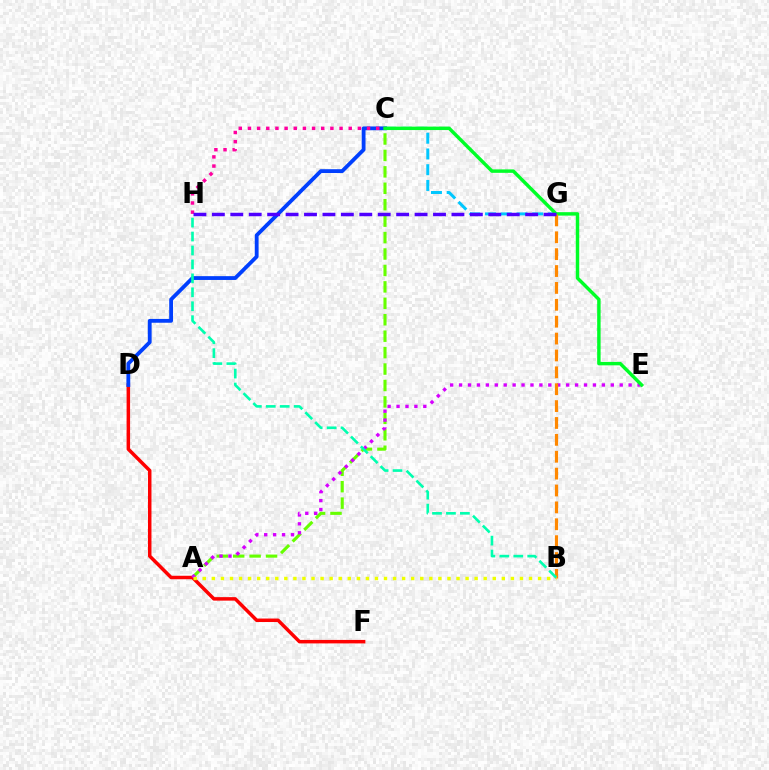{('A', 'C'): [{'color': '#66ff00', 'line_style': 'dashed', 'thickness': 2.23}], ('D', 'F'): [{'color': '#ff0000', 'line_style': 'solid', 'thickness': 2.51}], ('A', 'E'): [{'color': '#d600ff', 'line_style': 'dotted', 'thickness': 2.42}], ('C', 'G'): [{'color': '#00c7ff', 'line_style': 'dashed', 'thickness': 2.14}], ('C', 'D'): [{'color': '#003fff', 'line_style': 'solid', 'thickness': 2.75}], ('C', 'E'): [{'color': '#00ff27', 'line_style': 'solid', 'thickness': 2.48}], ('B', 'G'): [{'color': '#ff8800', 'line_style': 'dashed', 'thickness': 2.29}], ('C', 'H'): [{'color': '#ff00a0', 'line_style': 'dotted', 'thickness': 2.49}], ('A', 'B'): [{'color': '#eeff00', 'line_style': 'dotted', 'thickness': 2.46}], ('B', 'H'): [{'color': '#00ffaf', 'line_style': 'dashed', 'thickness': 1.89}], ('G', 'H'): [{'color': '#4f00ff', 'line_style': 'dashed', 'thickness': 2.5}]}